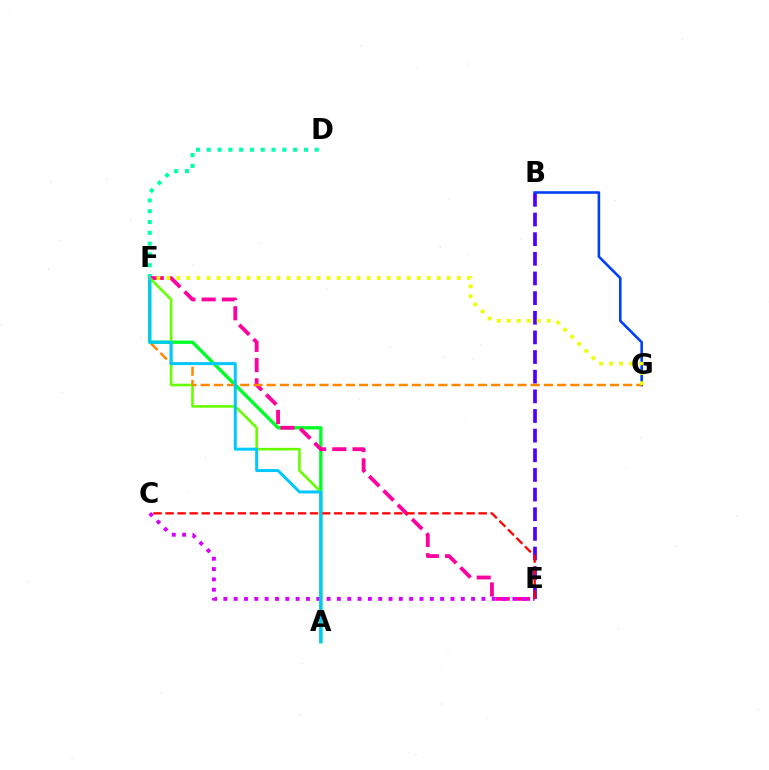{('A', 'F'): [{'color': '#00ff27', 'line_style': 'solid', 'thickness': 2.41}, {'color': '#66ff00', 'line_style': 'solid', 'thickness': 1.88}, {'color': '#00c7ff', 'line_style': 'solid', 'thickness': 2.15}], ('B', 'E'): [{'color': '#4f00ff', 'line_style': 'dashed', 'thickness': 2.67}], ('D', 'F'): [{'color': '#00ffaf', 'line_style': 'dotted', 'thickness': 2.93}], ('B', 'G'): [{'color': '#003fff', 'line_style': 'solid', 'thickness': 1.87}], ('E', 'F'): [{'color': '#ff00a0', 'line_style': 'dashed', 'thickness': 2.75}], ('C', 'E'): [{'color': '#d600ff', 'line_style': 'dotted', 'thickness': 2.8}, {'color': '#ff0000', 'line_style': 'dashed', 'thickness': 1.64}], ('F', 'G'): [{'color': '#ff8800', 'line_style': 'dashed', 'thickness': 1.79}, {'color': '#eeff00', 'line_style': 'dotted', 'thickness': 2.72}]}